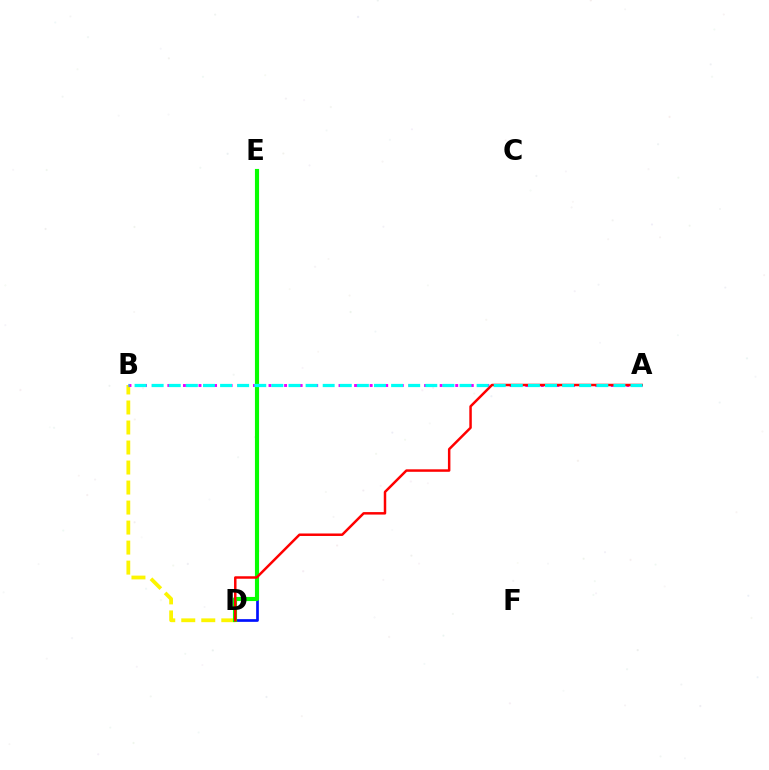{('B', 'D'): [{'color': '#fcf500', 'line_style': 'dashed', 'thickness': 2.72}], ('A', 'B'): [{'color': '#ee00ff', 'line_style': 'dotted', 'thickness': 2.11}, {'color': '#00fff6', 'line_style': 'dashed', 'thickness': 2.32}], ('D', 'E'): [{'color': '#0010ff', 'line_style': 'solid', 'thickness': 1.94}, {'color': '#08ff00', 'line_style': 'solid', 'thickness': 2.97}], ('A', 'D'): [{'color': '#ff0000', 'line_style': 'solid', 'thickness': 1.79}]}